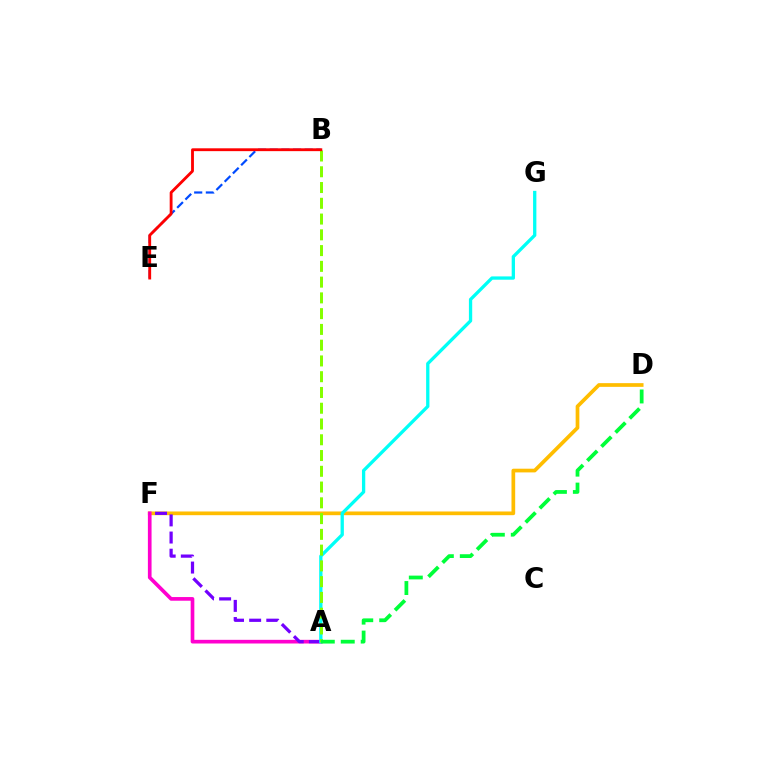{('D', 'F'): [{'color': '#ffbd00', 'line_style': 'solid', 'thickness': 2.67}], ('B', 'E'): [{'color': '#004bff', 'line_style': 'dashed', 'thickness': 1.58}, {'color': '#ff0000', 'line_style': 'solid', 'thickness': 2.04}], ('A', 'F'): [{'color': '#ff00cf', 'line_style': 'solid', 'thickness': 2.64}, {'color': '#7200ff', 'line_style': 'dashed', 'thickness': 2.33}], ('A', 'G'): [{'color': '#00fff6', 'line_style': 'solid', 'thickness': 2.38}], ('A', 'B'): [{'color': '#84ff00', 'line_style': 'dashed', 'thickness': 2.14}], ('A', 'D'): [{'color': '#00ff39', 'line_style': 'dashed', 'thickness': 2.71}]}